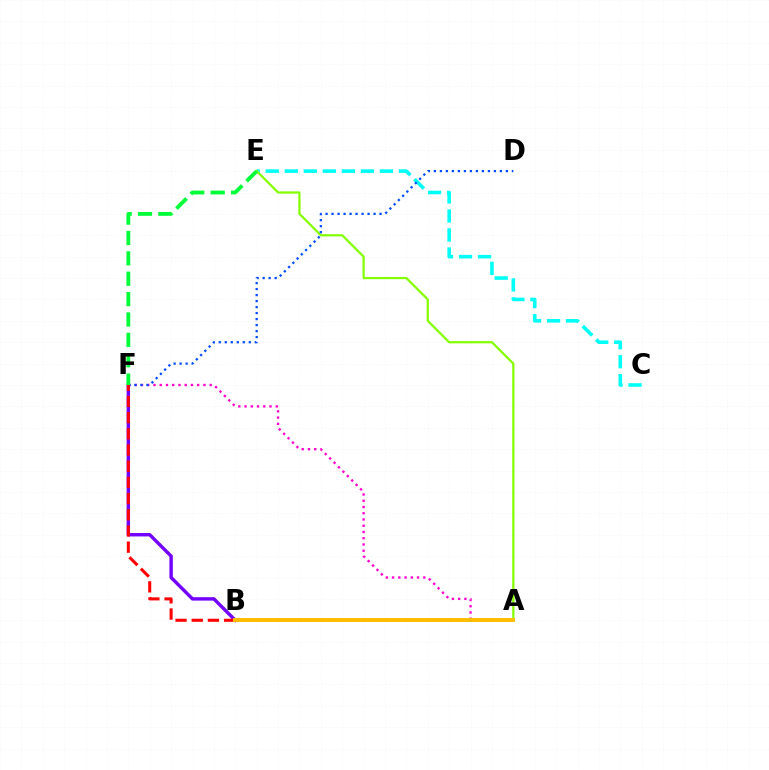{('C', 'E'): [{'color': '#00fff6', 'line_style': 'dashed', 'thickness': 2.58}], ('A', 'E'): [{'color': '#84ff00', 'line_style': 'solid', 'thickness': 1.61}], ('A', 'F'): [{'color': '#ff00cf', 'line_style': 'dotted', 'thickness': 1.7}], ('D', 'F'): [{'color': '#004bff', 'line_style': 'dotted', 'thickness': 1.63}], ('B', 'F'): [{'color': '#7200ff', 'line_style': 'solid', 'thickness': 2.46}, {'color': '#ff0000', 'line_style': 'dashed', 'thickness': 2.2}], ('E', 'F'): [{'color': '#00ff39', 'line_style': 'dashed', 'thickness': 2.77}], ('A', 'B'): [{'color': '#ffbd00', 'line_style': 'solid', 'thickness': 2.82}]}